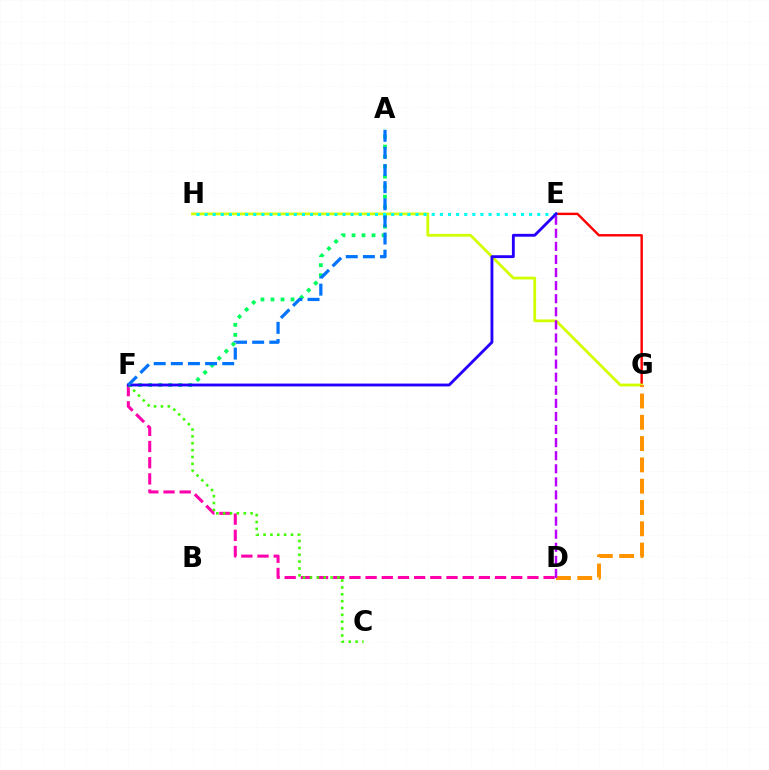{('D', 'F'): [{'color': '#ff00ac', 'line_style': 'dashed', 'thickness': 2.2}], ('E', 'G'): [{'color': '#ff0000', 'line_style': 'solid', 'thickness': 1.74}], ('C', 'F'): [{'color': '#3dff00', 'line_style': 'dotted', 'thickness': 1.86}], ('G', 'H'): [{'color': '#d1ff00', 'line_style': 'solid', 'thickness': 2.0}], ('D', 'G'): [{'color': '#ff9400', 'line_style': 'dashed', 'thickness': 2.89}], ('A', 'F'): [{'color': '#00ff5c', 'line_style': 'dotted', 'thickness': 2.72}, {'color': '#0074ff', 'line_style': 'dashed', 'thickness': 2.33}], ('E', 'H'): [{'color': '#00fff6', 'line_style': 'dotted', 'thickness': 2.2}], ('D', 'E'): [{'color': '#b900ff', 'line_style': 'dashed', 'thickness': 1.78}], ('E', 'F'): [{'color': '#2500ff', 'line_style': 'solid', 'thickness': 2.06}]}